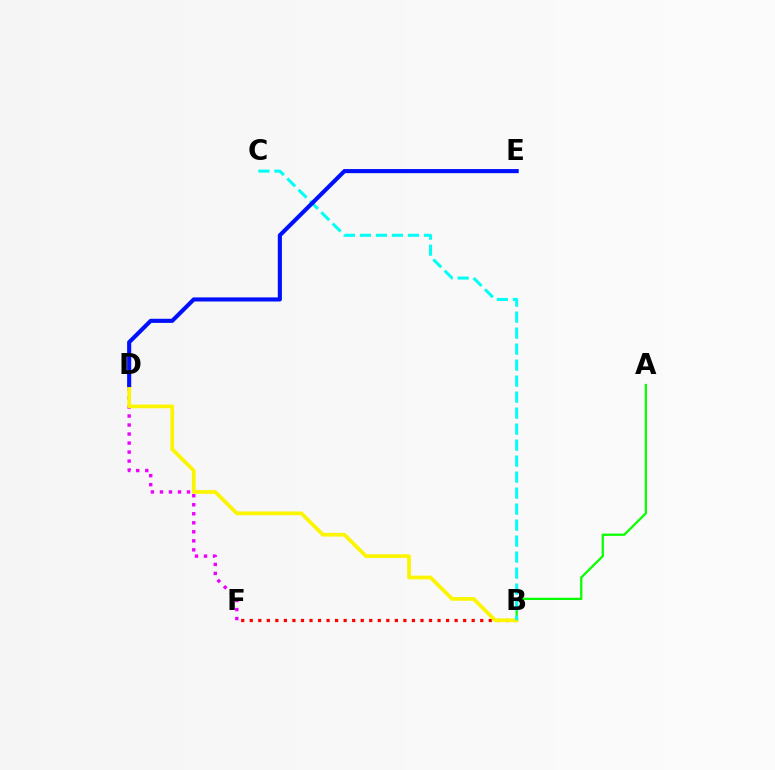{('A', 'B'): [{'color': '#08ff00', 'line_style': 'solid', 'thickness': 1.63}], ('D', 'F'): [{'color': '#ee00ff', 'line_style': 'dotted', 'thickness': 2.45}], ('B', 'F'): [{'color': '#ff0000', 'line_style': 'dotted', 'thickness': 2.32}], ('B', 'D'): [{'color': '#fcf500', 'line_style': 'solid', 'thickness': 2.69}], ('B', 'C'): [{'color': '#00fff6', 'line_style': 'dashed', 'thickness': 2.17}], ('D', 'E'): [{'color': '#0010ff', 'line_style': 'solid', 'thickness': 2.96}]}